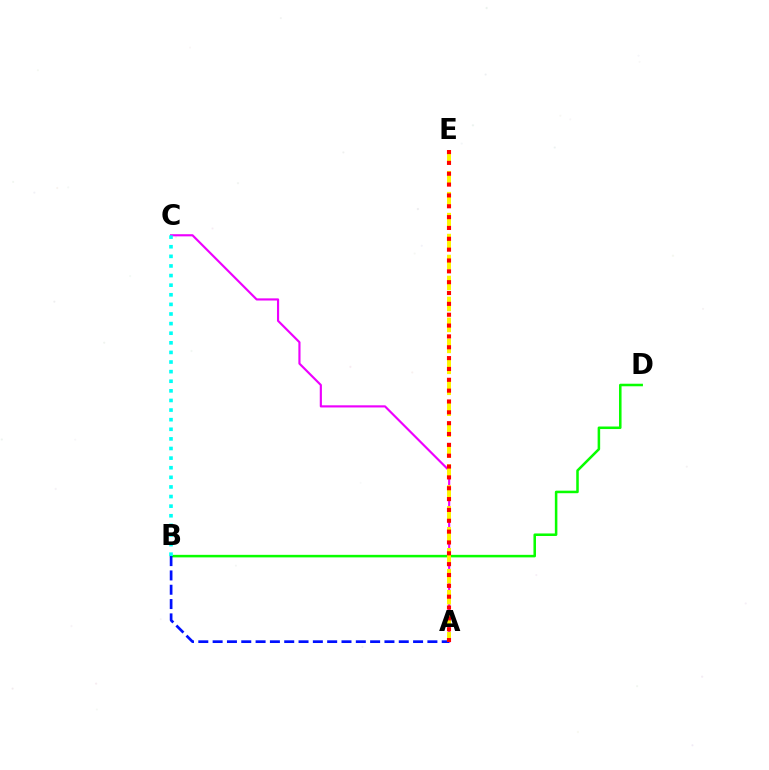{('B', 'D'): [{'color': '#08ff00', 'line_style': 'solid', 'thickness': 1.83}], ('A', 'C'): [{'color': '#ee00ff', 'line_style': 'solid', 'thickness': 1.55}], ('A', 'E'): [{'color': '#fcf500', 'line_style': 'dashed', 'thickness': 2.85}, {'color': '#ff0000', 'line_style': 'dotted', 'thickness': 2.95}], ('B', 'C'): [{'color': '#00fff6', 'line_style': 'dotted', 'thickness': 2.61}], ('A', 'B'): [{'color': '#0010ff', 'line_style': 'dashed', 'thickness': 1.95}]}